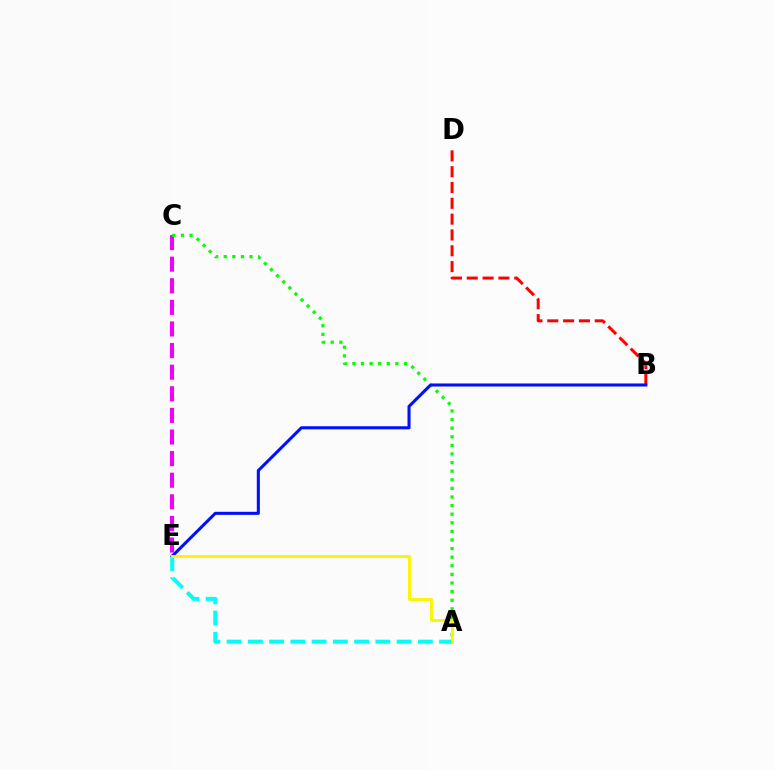{('A', 'E'): [{'color': '#00fff6', 'line_style': 'dashed', 'thickness': 2.89}, {'color': '#fcf500', 'line_style': 'solid', 'thickness': 2.11}], ('B', 'D'): [{'color': '#ff0000', 'line_style': 'dashed', 'thickness': 2.15}], ('C', 'E'): [{'color': '#ee00ff', 'line_style': 'dashed', 'thickness': 2.94}], ('A', 'C'): [{'color': '#08ff00', 'line_style': 'dotted', 'thickness': 2.34}], ('B', 'E'): [{'color': '#0010ff', 'line_style': 'solid', 'thickness': 2.2}]}